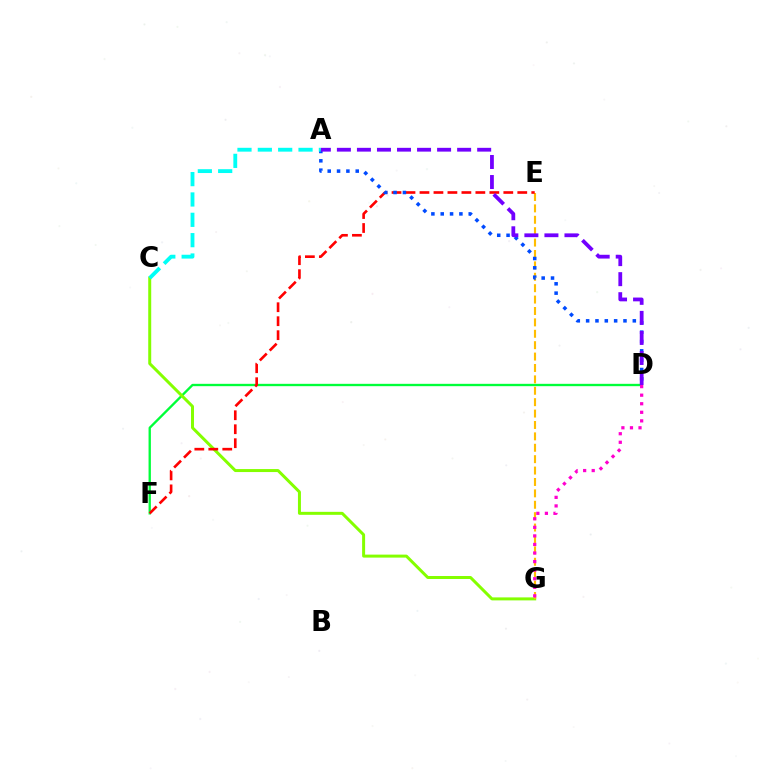{('D', 'F'): [{'color': '#00ff39', 'line_style': 'solid', 'thickness': 1.69}], ('C', 'G'): [{'color': '#84ff00', 'line_style': 'solid', 'thickness': 2.15}], ('E', 'G'): [{'color': '#ffbd00', 'line_style': 'dashed', 'thickness': 1.55}], ('E', 'F'): [{'color': '#ff0000', 'line_style': 'dashed', 'thickness': 1.9}], ('A', 'D'): [{'color': '#004bff', 'line_style': 'dotted', 'thickness': 2.54}, {'color': '#7200ff', 'line_style': 'dashed', 'thickness': 2.72}], ('A', 'C'): [{'color': '#00fff6', 'line_style': 'dashed', 'thickness': 2.76}], ('D', 'G'): [{'color': '#ff00cf', 'line_style': 'dotted', 'thickness': 2.33}]}